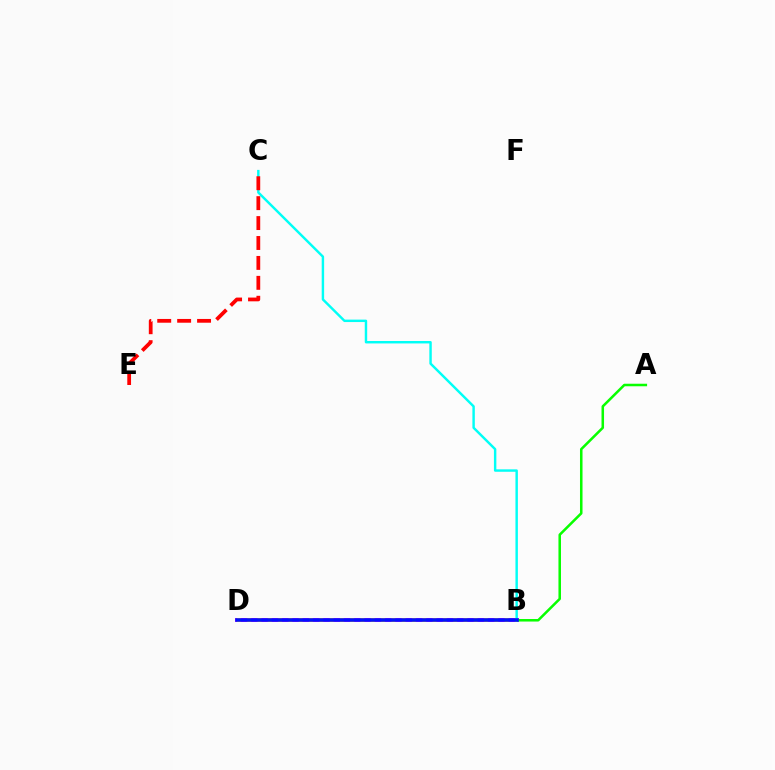{('B', 'D'): [{'color': '#ee00ff', 'line_style': 'solid', 'thickness': 2.75}, {'color': '#fcf500', 'line_style': 'dotted', 'thickness': 2.8}, {'color': '#0010ff', 'line_style': 'solid', 'thickness': 2.55}], ('A', 'B'): [{'color': '#08ff00', 'line_style': 'solid', 'thickness': 1.82}], ('B', 'C'): [{'color': '#00fff6', 'line_style': 'solid', 'thickness': 1.75}], ('C', 'E'): [{'color': '#ff0000', 'line_style': 'dashed', 'thickness': 2.71}]}